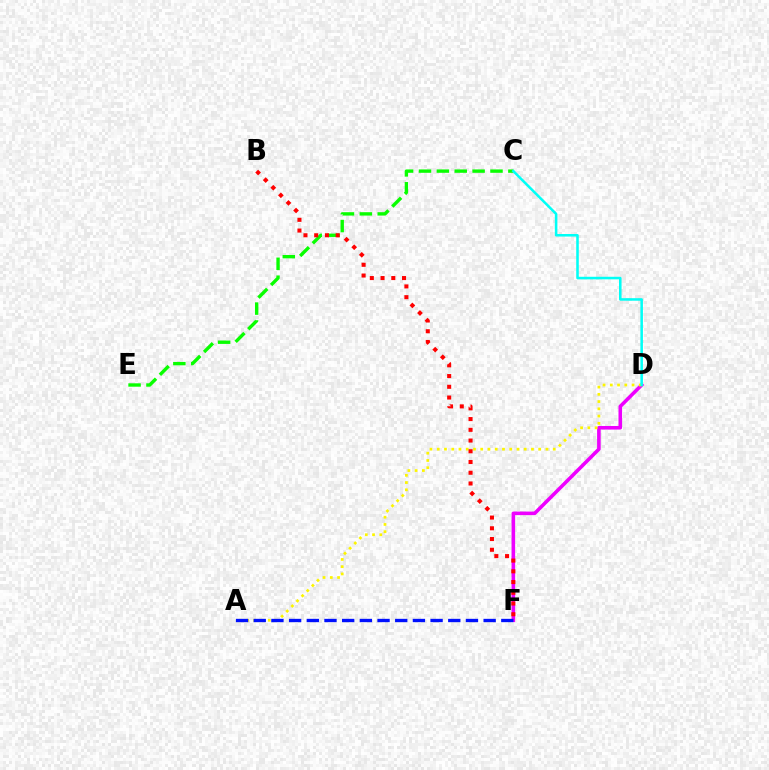{('D', 'F'): [{'color': '#ee00ff', 'line_style': 'solid', 'thickness': 2.58}], ('C', 'E'): [{'color': '#08ff00', 'line_style': 'dashed', 'thickness': 2.43}], ('A', 'D'): [{'color': '#fcf500', 'line_style': 'dotted', 'thickness': 1.97}], ('A', 'F'): [{'color': '#0010ff', 'line_style': 'dashed', 'thickness': 2.4}], ('C', 'D'): [{'color': '#00fff6', 'line_style': 'solid', 'thickness': 1.83}], ('B', 'F'): [{'color': '#ff0000', 'line_style': 'dotted', 'thickness': 2.92}]}